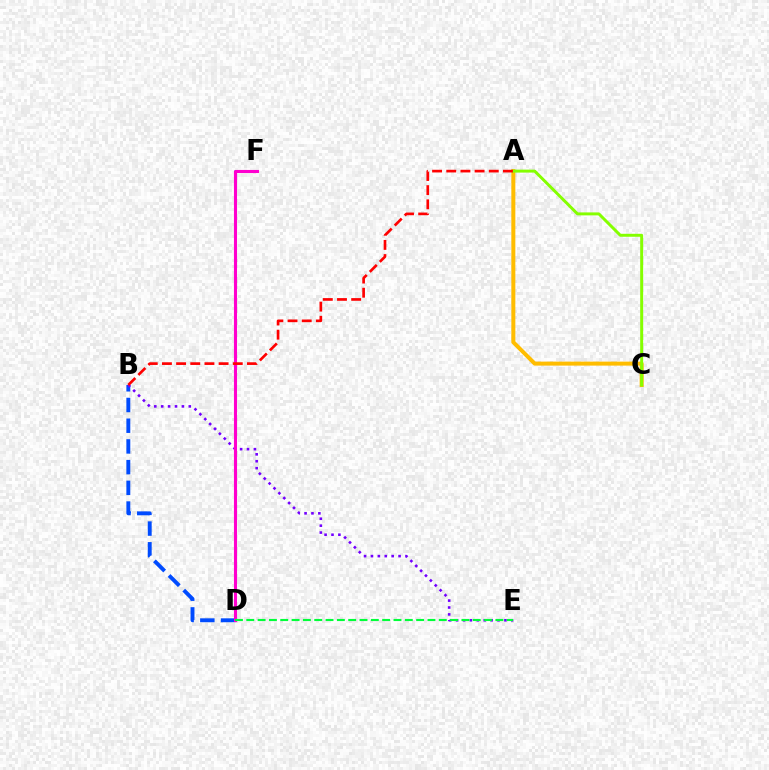{('B', 'D'): [{'color': '#004bff', 'line_style': 'dashed', 'thickness': 2.81}], ('A', 'C'): [{'color': '#ffbd00', 'line_style': 'solid', 'thickness': 2.89}, {'color': '#84ff00', 'line_style': 'solid', 'thickness': 2.13}], ('B', 'E'): [{'color': '#7200ff', 'line_style': 'dotted', 'thickness': 1.88}], ('D', 'F'): [{'color': '#00fff6', 'line_style': 'dashed', 'thickness': 1.92}, {'color': '#ff00cf', 'line_style': 'solid', 'thickness': 2.23}], ('D', 'E'): [{'color': '#00ff39', 'line_style': 'dashed', 'thickness': 1.54}], ('A', 'B'): [{'color': '#ff0000', 'line_style': 'dashed', 'thickness': 1.92}]}